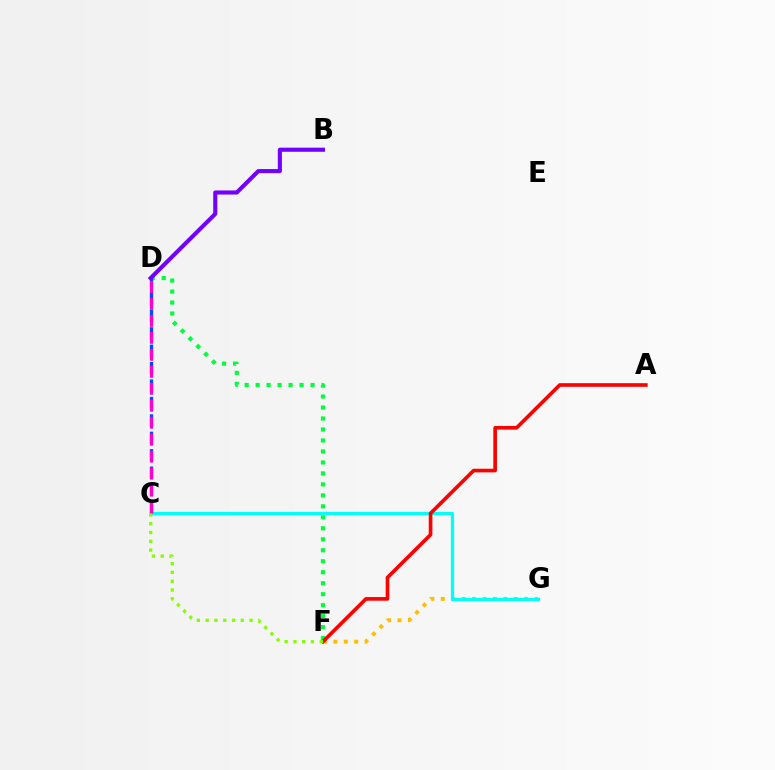{('F', 'G'): [{'color': '#ffbd00', 'line_style': 'dotted', 'thickness': 2.83}], ('D', 'F'): [{'color': '#00ff39', 'line_style': 'dotted', 'thickness': 2.98}], ('C', 'G'): [{'color': '#00fff6', 'line_style': 'solid', 'thickness': 2.35}], ('C', 'D'): [{'color': '#004bff', 'line_style': 'dashed', 'thickness': 2.37}, {'color': '#ff00cf', 'line_style': 'dashed', 'thickness': 2.31}], ('A', 'F'): [{'color': '#ff0000', 'line_style': 'solid', 'thickness': 2.63}], ('C', 'F'): [{'color': '#84ff00', 'line_style': 'dotted', 'thickness': 2.39}], ('B', 'D'): [{'color': '#7200ff', 'line_style': 'solid', 'thickness': 2.96}]}